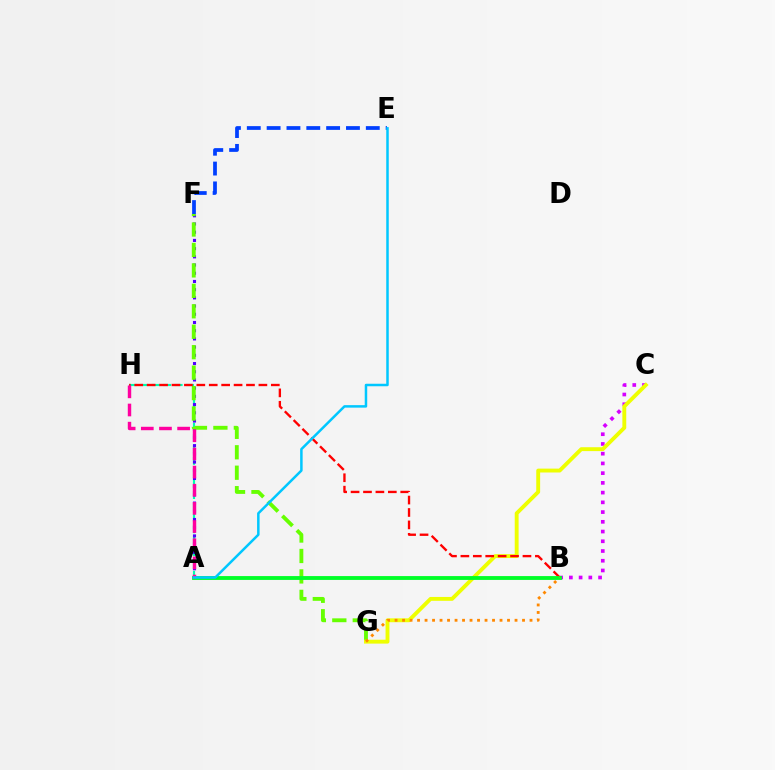{('B', 'C'): [{'color': '#d600ff', 'line_style': 'dotted', 'thickness': 2.64}], ('A', 'H'): [{'color': '#00ffaf', 'line_style': 'dashed', 'thickness': 1.55}, {'color': '#ff00a0', 'line_style': 'dashed', 'thickness': 2.47}], ('A', 'F'): [{'color': '#4f00ff', 'line_style': 'dotted', 'thickness': 2.23}], ('F', 'G'): [{'color': '#66ff00', 'line_style': 'dashed', 'thickness': 2.78}], ('E', 'F'): [{'color': '#003fff', 'line_style': 'dashed', 'thickness': 2.69}], ('C', 'G'): [{'color': '#eeff00', 'line_style': 'solid', 'thickness': 2.79}], ('B', 'H'): [{'color': '#ff0000', 'line_style': 'dashed', 'thickness': 1.69}], ('A', 'B'): [{'color': '#00ff27', 'line_style': 'solid', 'thickness': 2.77}], ('B', 'G'): [{'color': '#ff8800', 'line_style': 'dotted', 'thickness': 2.04}], ('A', 'E'): [{'color': '#00c7ff', 'line_style': 'solid', 'thickness': 1.8}]}